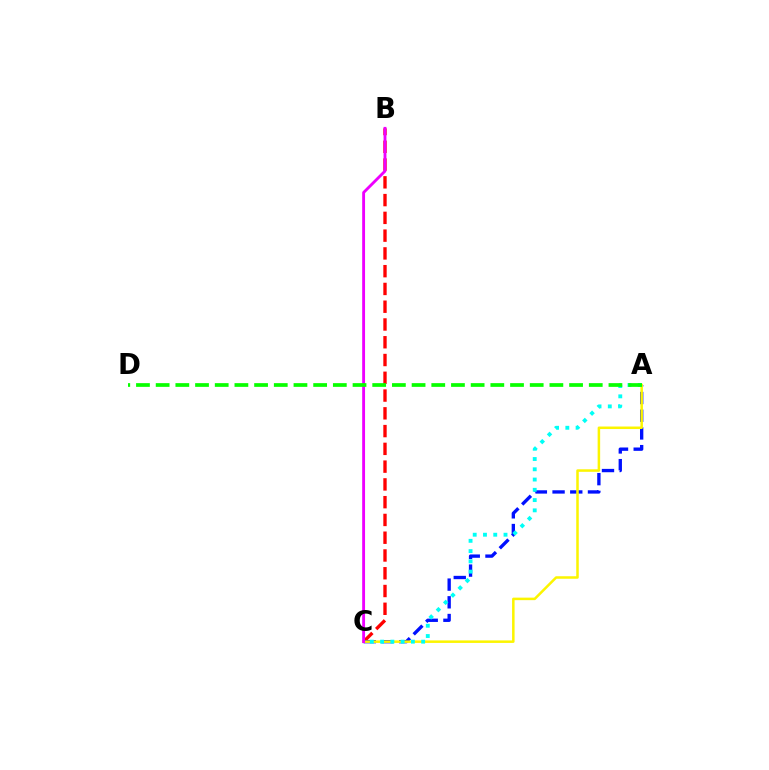{('B', 'C'): [{'color': '#ff0000', 'line_style': 'dashed', 'thickness': 2.41}, {'color': '#ee00ff', 'line_style': 'solid', 'thickness': 2.06}], ('A', 'C'): [{'color': '#0010ff', 'line_style': 'dashed', 'thickness': 2.4}, {'color': '#fcf500', 'line_style': 'solid', 'thickness': 1.81}, {'color': '#00fff6', 'line_style': 'dotted', 'thickness': 2.79}], ('A', 'D'): [{'color': '#08ff00', 'line_style': 'dashed', 'thickness': 2.67}]}